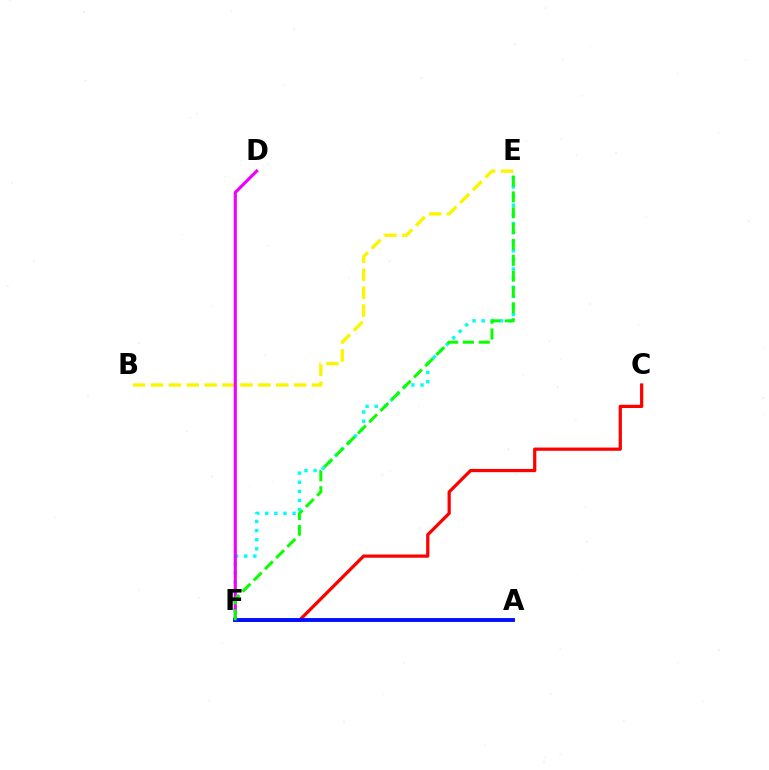{('B', 'E'): [{'color': '#fcf500', 'line_style': 'dashed', 'thickness': 2.43}], ('C', 'F'): [{'color': '#ff0000', 'line_style': 'solid', 'thickness': 2.33}], ('E', 'F'): [{'color': '#00fff6', 'line_style': 'dotted', 'thickness': 2.48}, {'color': '#08ff00', 'line_style': 'dashed', 'thickness': 2.15}], ('D', 'F'): [{'color': '#ee00ff', 'line_style': 'solid', 'thickness': 2.25}], ('A', 'F'): [{'color': '#0010ff', 'line_style': 'solid', 'thickness': 2.78}]}